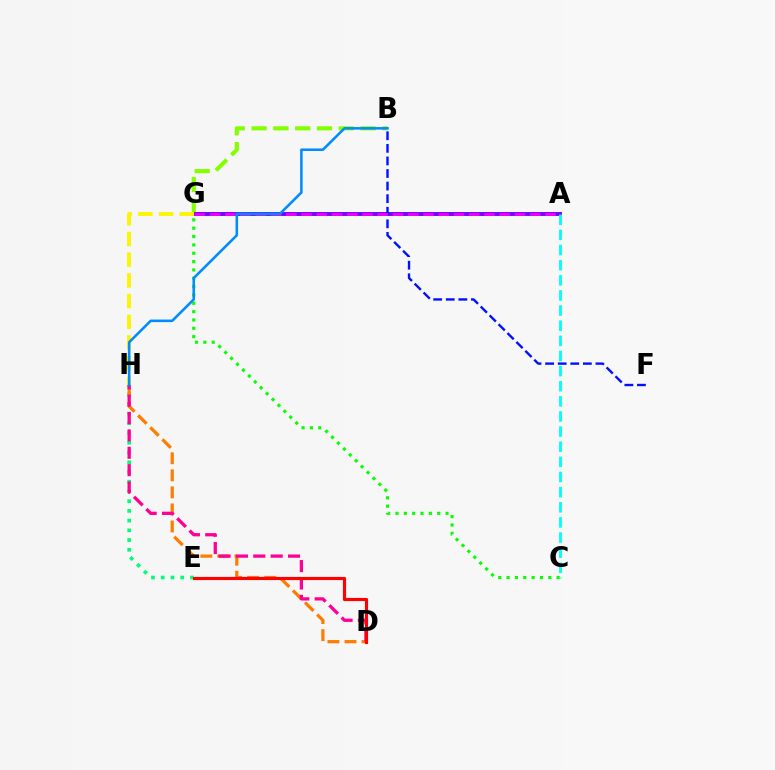{('E', 'H'): [{'color': '#00ff74', 'line_style': 'dotted', 'thickness': 2.64}], ('B', 'G'): [{'color': '#84ff00', 'line_style': 'dashed', 'thickness': 2.96}], ('D', 'H'): [{'color': '#ff7c00', 'line_style': 'dashed', 'thickness': 2.32}, {'color': '#ff0094', 'line_style': 'dashed', 'thickness': 2.36}], ('A', 'G'): [{'color': '#7200ff', 'line_style': 'solid', 'thickness': 2.81}, {'color': '#ee00ff', 'line_style': 'dashed', 'thickness': 2.07}], ('C', 'G'): [{'color': '#08ff00', 'line_style': 'dotted', 'thickness': 2.27}], ('A', 'C'): [{'color': '#00fff6', 'line_style': 'dashed', 'thickness': 2.06}], ('G', 'H'): [{'color': '#fcf500', 'line_style': 'dashed', 'thickness': 2.81}], ('B', 'F'): [{'color': '#0010ff', 'line_style': 'dashed', 'thickness': 1.71}], ('D', 'E'): [{'color': '#ff0000', 'line_style': 'solid', 'thickness': 2.27}], ('B', 'H'): [{'color': '#008cff', 'line_style': 'solid', 'thickness': 1.84}]}